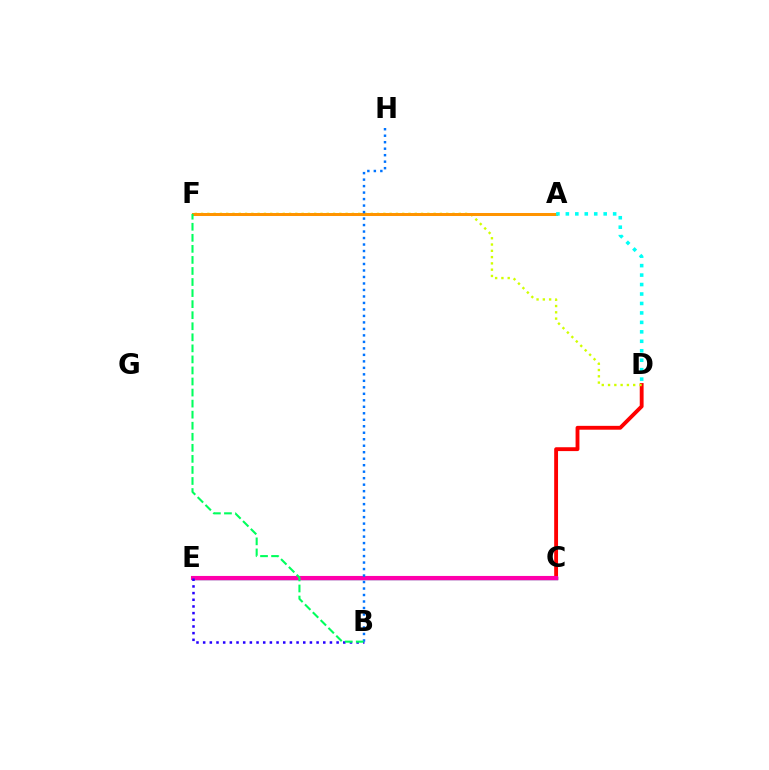{('C', 'E'): [{'color': '#3dff00', 'line_style': 'solid', 'thickness': 2.38}, {'color': '#b900ff', 'line_style': 'solid', 'thickness': 2.51}, {'color': '#ff00ac', 'line_style': 'solid', 'thickness': 2.95}], ('C', 'D'): [{'color': '#ff0000', 'line_style': 'solid', 'thickness': 2.78}], ('D', 'F'): [{'color': '#d1ff00', 'line_style': 'dotted', 'thickness': 1.71}], ('A', 'F'): [{'color': '#ff9400', 'line_style': 'solid', 'thickness': 2.16}], ('A', 'D'): [{'color': '#00fff6', 'line_style': 'dotted', 'thickness': 2.57}], ('B', 'E'): [{'color': '#2500ff', 'line_style': 'dotted', 'thickness': 1.81}], ('B', 'H'): [{'color': '#0074ff', 'line_style': 'dotted', 'thickness': 1.76}], ('B', 'F'): [{'color': '#00ff5c', 'line_style': 'dashed', 'thickness': 1.5}]}